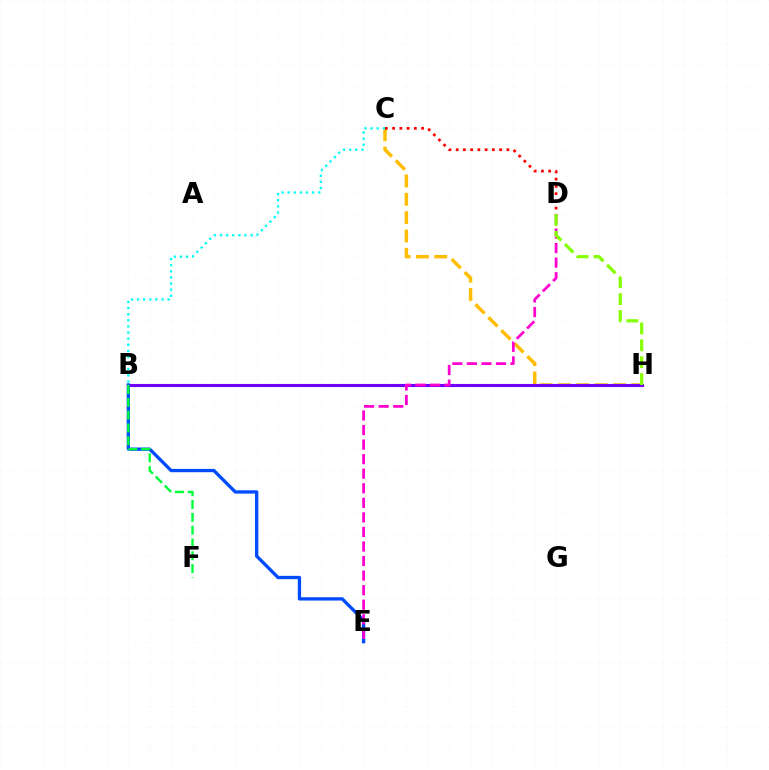{('C', 'H'): [{'color': '#ffbd00', 'line_style': 'dashed', 'thickness': 2.49}], ('B', 'H'): [{'color': '#7200ff', 'line_style': 'solid', 'thickness': 2.23}], ('B', 'E'): [{'color': '#004bff', 'line_style': 'solid', 'thickness': 2.38}], ('D', 'E'): [{'color': '#ff00cf', 'line_style': 'dashed', 'thickness': 1.98}], ('B', 'F'): [{'color': '#00ff39', 'line_style': 'dashed', 'thickness': 1.74}], ('C', 'D'): [{'color': '#ff0000', 'line_style': 'dotted', 'thickness': 1.97}], ('B', 'C'): [{'color': '#00fff6', 'line_style': 'dotted', 'thickness': 1.66}], ('D', 'H'): [{'color': '#84ff00', 'line_style': 'dashed', 'thickness': 2.3}]}